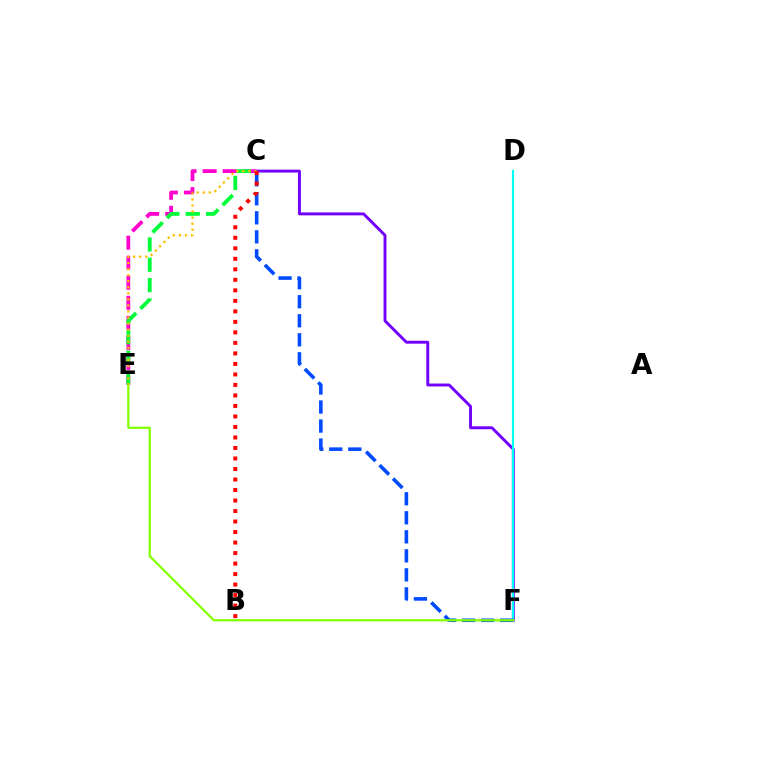{('C', 'F'): [{'color': '#7200ff', 'line_style': 'solid', 'thickness': 2.1}, {'color': '#004bff', 'line_style': 'dashed', 'thickness': 2.58}], ('D', 'F'): [{'color': '#00fff6', 'line_style': 'solid', 'thickness': 1.56}], ('C', 'E'): [{'color': '#ff00cf', 'line_style': 'dashed', 'thickness': 2.72}, {'color': '#00ff39', 'line_style': 'dashed', 'thickness': 2.76}, {'color': '#ffbd00', 'line_style': 'dotted', 'thickness': 1.65}], ('E', 'F'): [{'color': '#84ff00', 'line_style': 'solid', 'thickness': 1.63}], ('B', 'C'): [{'color': '#ff0000', 'line_style': 'dotted', 'thickness': 2.86}]}